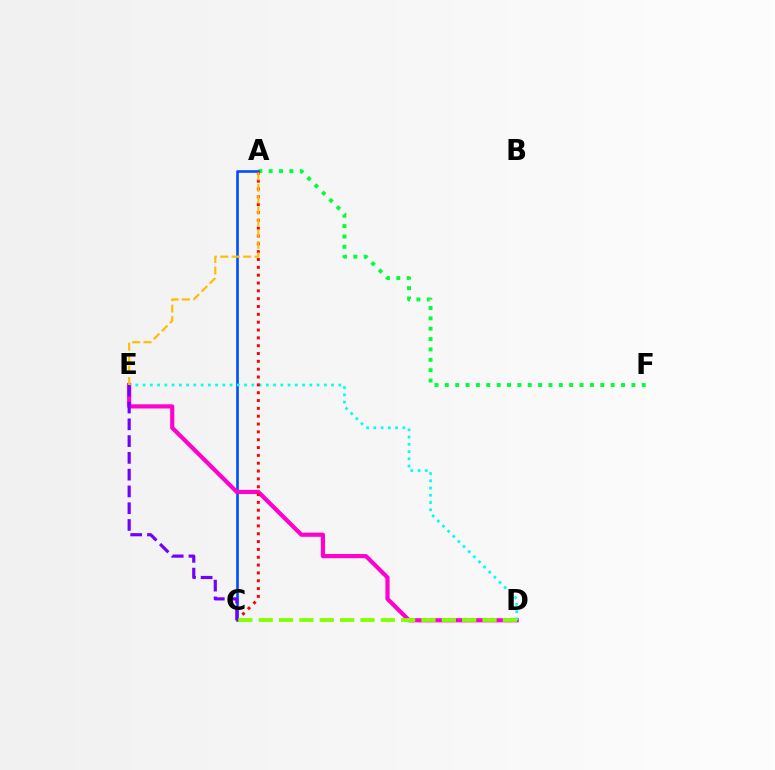{('A', 'F'): [{'color': '#00ff39', 'line_style': 'dotted', 'thickness': 2.82}], ('A', 'C'): [{'color': '#004bff', 'line_style': 'solid', 'thickness': 1.88}, {'color': '#ff0000', 'line_style': 'dotted', 'thickness': 2.13}], ('D', 'E'): [{'color': '#ff00cf', 'line_style': 'solid', 'thickness': 2.99}, {'color': '#00fff6', 'line_style': 'dotted', 'thickness': 1.97}], ('C', 'E'): [{'color': '#7200ff', 'line_style': 'dashed', 'thickness': 2.28}], ('C', 'D'): [{'color': '#84ff00', 'line_style': 'dashed', 'thickness': 2.76}], ('A', 'E'): [{'color': '#ffbd00', 'line_style': 'dashed', 'thickness': 1.55}]}